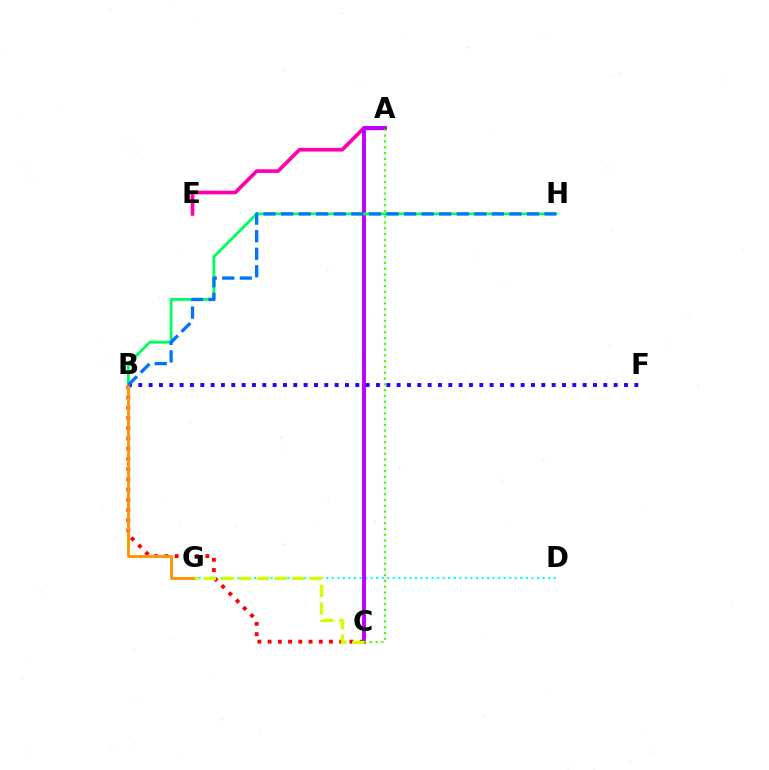{('D', 'G'): [{'color': '#00fff6', 'line_style': 'dotted', 'thickness': 1.51}], ('B', 'C'): [{'color': '#ff0000', 'line_style': 'dotted', 'thickness': 2.78}], ('A', 'E'): [{'color': '#ff00ac', 'line_style': 'solid', 'thickness': 2.65}], ('A', 'C'): [{'color': '#b900ff', 'line_style': 'solid', 'thickness': 2.81}, {'color': '#3dff00', 'line_style': 'dotted', 'thickness': 1.57}], ('B', 'F'): [{'color': '#2500ff', 'line_style': 'dotted', 'thickness': 2.81}], ('C', 'G'): [{'color': '#d1ff00', 'line_style': 'dashed', 'thickness': 2.41}], ('B', 'H'): [{'color': '#00ff5c', 'line_style': 'solid', 'thickness': 2.03}, {'color': '#0074ff', 'line_style': 'dashed', 'thickness': 2.39}], ('B', 'G'): [{'color': '#ff9400', 'line_style': 'solid', 'thickness': 2.09}]}